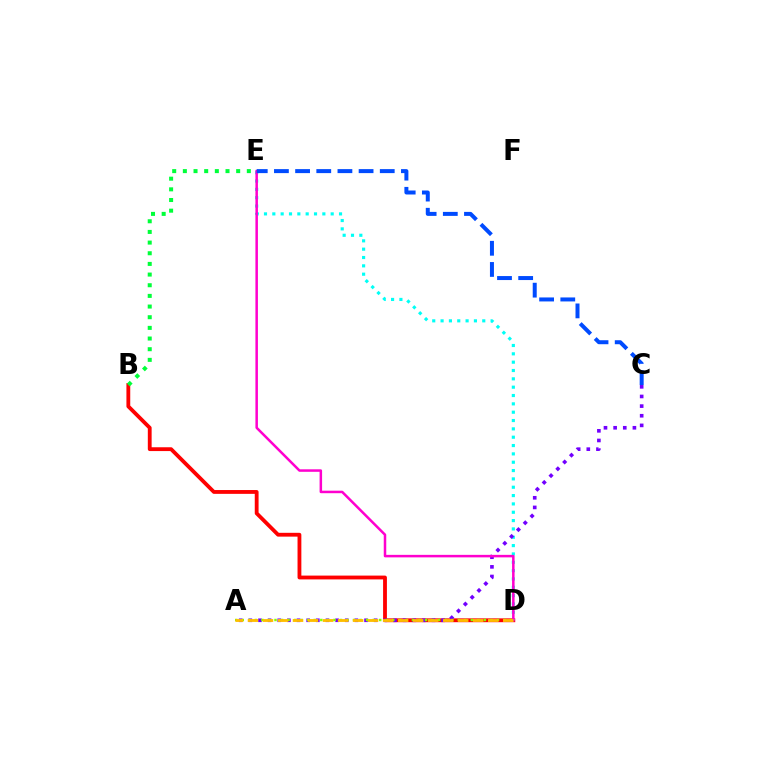{('B', 'D'): [{'color': '#ff0000', 'line_style': 'solid', 'thickness': 2.75}], ('D', 'E'): [{'color': '#00fff6', 'line_style': 'dotted', 'thickness': 2.27}, {'color': '#ff00cf', 'line_style': 'solid', 'thickness': 1.81}], ('A', 'C'): [{'color': '#7200ff', 'line_style': 'dotted', 'thickness': 2.62}], ('A', 'D'): [{'color': '#84ff00', 'line_style': 'dotted', 'thickness': 1.78}, {'color': '#ffbd00', 'line_style': 'dashed', 'thickness': 2.04}], ('B', 'E'): [{'color': '#00ff39', 'line_style': 'dotted', 'thickness': 2.9}], ('C', 'E'): [{'color': '#004bff', 'line_style': 'dashed', 'thickness': 2.88}]}